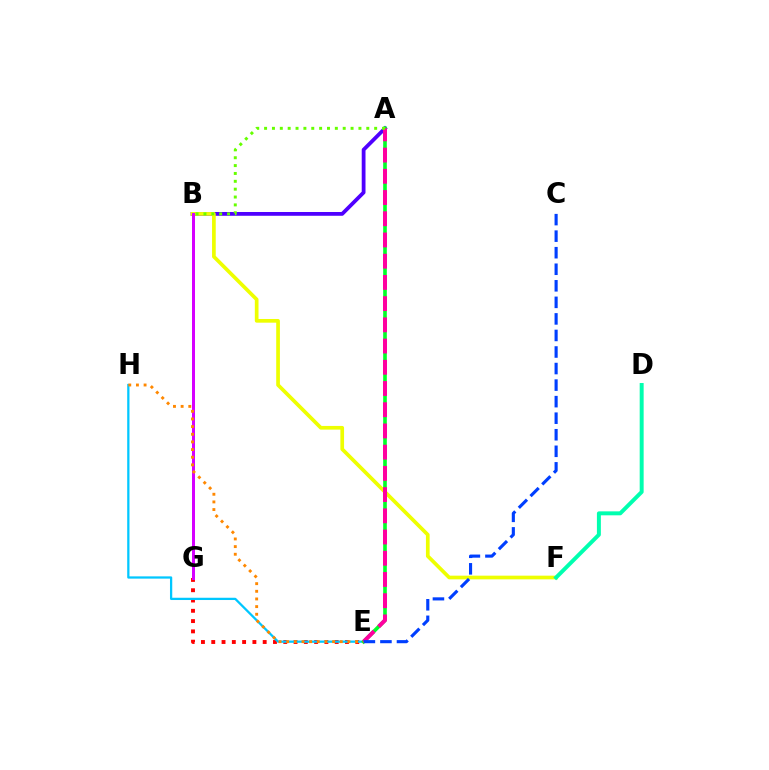{('E', 'G'): [{'color': '#ff0000', 'line_style': 'dotted', 'thickness': 2.8}], ('A', 'B'): [{'color': '#4f00ff', 'line_style': 'solid', 'thickness': 2.72}, {'color': '#66ff00', 'line_style': 'dotted', 'thickness': 2.14}], ('B', 'F'): [{'color': '#eeff00', 'line_style': 'solid', 'thickness': 2.66}], ('E', 'H'): [{'color': '#00c7ff', 'line_style': 'solid', 'thickness': 1.63}, {'color': '#ff8800', 'line_style': 'dotted', 'thickness': 2.08}], ('B', 'G'): [{'color': '#d600ff', 'line_style': 'solid', 'thickness': 2.16}], ('A', 'E'): [{'color': '#00ff27', 'line_style': 'solid', 'thickness': 2.61}, {'color': '#ff00a0', 'line_style': 'dashed', 'thickness': 2.88}], ('C', 'E'): [{'color': '#003fff', 'line_style': 'dashed', 'thickness': 2.25}], ('D', 'F'): [{'color': '#00ffaf', 'line_style': 'solid', 'thickness': 2.85}]}